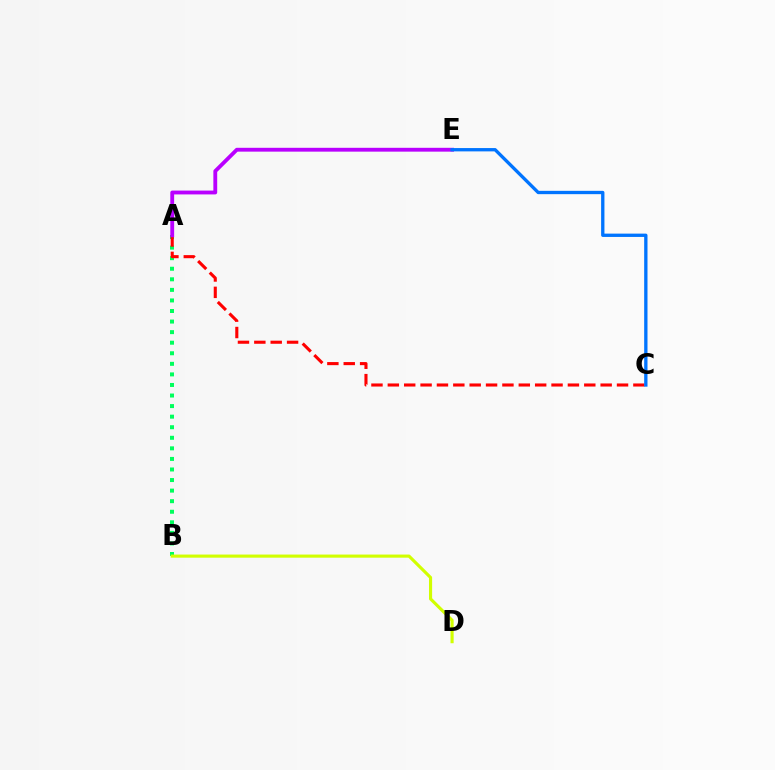{('A', 'B'): [{'color': '#00ff5c', 'line_style': 'dotted', 'thickness': 2.87}], ('A', 'C'): [{'color': '#ff0000', 'line_style': 'dashed', 'thickness': 2.22}], ('A', 'E'): [{'color': '#b900ff', 'line_style': 'solid', 'thickness': 2.76}], ('B', 'D'): [{'color': '#d1ff00', 'line_style': 'solid', 'thickness': 2.25}], ('C', 'E'): [{'color': '#0074ff', 'line_style': 'solid', 'thickness': 2.39}]}